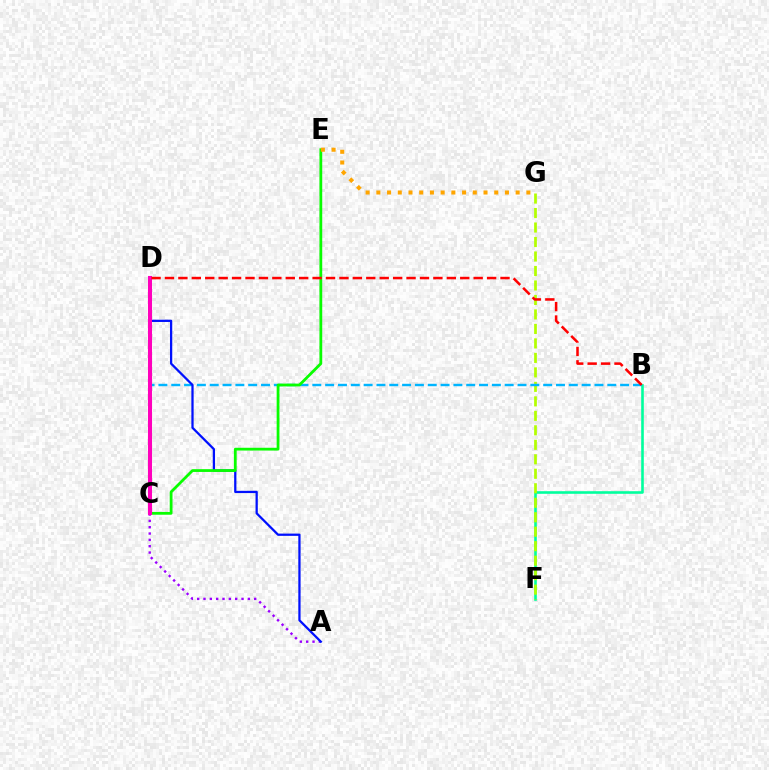{('B', 'F'): [{'color': '#00ff9d', 'line_style': 'solid', 'thickness': 1.87}], ('F', 'G'): [{'color': '#b3ff00', 'line_style': 'dashed', 'thickness': 1.97}], ('B', 'D'): [{'color': '#00b5ff', 'line_style': 'dashed', 'thickness': 1.74}, {'color': '#ff0000', 'line_style': 'dashed', 'thickness': 1.82}], ('A', 'C'): [{'color': '#9b00ff', 'line_style': 'dotted', 'thickness': 1.72}], ('A', 'D'): [{'color': '#0010ff', 'line_style': 'solid', 'thickness': 1.63}], ('C', 'E'): [{'color': '#08ff00', 'line_style': 'solid', 'thickness': 2.01}], ('C', 'D'): [{'color': '#ff00bd', 'line_style': 'solid', 'thickness': 2.93}], ('E', 'G'): [{'color': '#ffa500', 'line_style': 'dotted', 'thickness': 2.91}]}